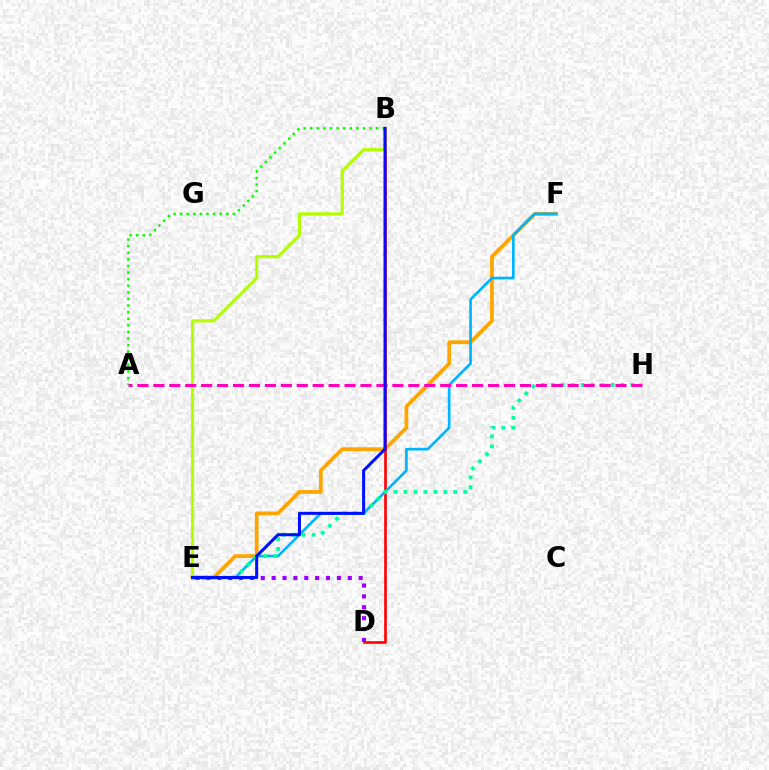{('E', 'F'): [{'color': '#ffa500', 'line_style': 'solid', 'thickness': 2.71}, {'color': '#00b5ff', 'line_style': 'solid', 'thickness': 1.93}], ('B', 'D'): [{'color': '#ff0000', 'line_style': 'solid', 'thickness': 1.91}], ('E', 'H'): [{'color': '#00ff9d', 'line_style': 'dotted', 'thickness': 2.71}], ('D', 'E'): [{'color': '#9b00ff', 'line_style': 'dotted', 'thickness': 2.96}], ('B', 'E'): [{'color': '#b3ff00', 'line_style': 'solid', 'thickness': 2.26}, {'color': '#0010ff', 'line_style': 'solid', 'thickness': 2.19}], ('A', 'B'): [{'color': '#08ff00', 'line_style': 'dotted', 'thickness': 1.79}], ('A', 'H'): [{'color': '#ff00bd', 'line_style': 'dashed', 'thickness': 2.16}]}